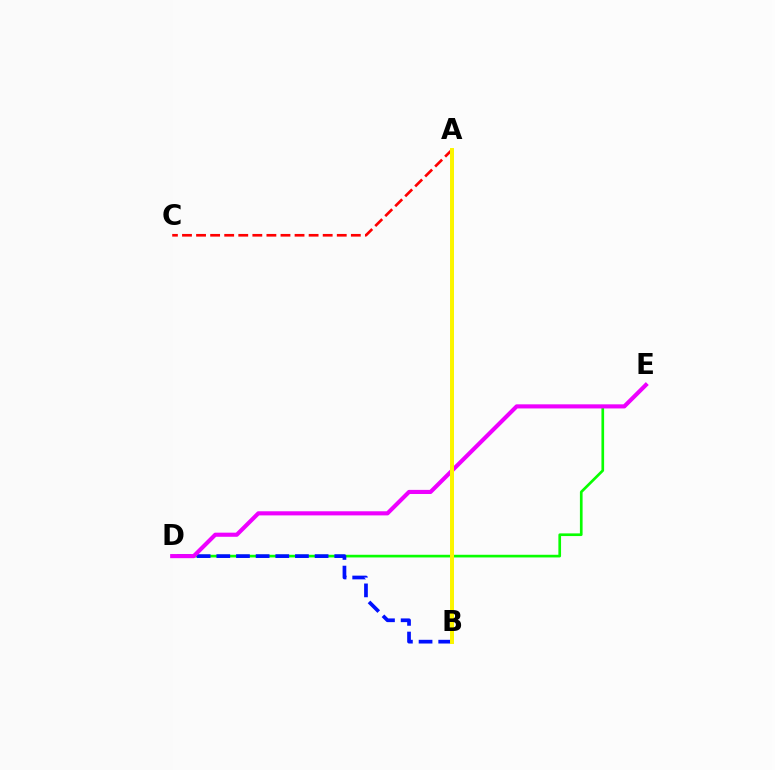{('A', 'B'): [{'color': '#00fff6', 'line_style': 'solid', 'thickness': 1.87}, {'color': '#fcf500', 'line_style': 'solid', 'thickness': 2.86}], ('D', 'E'): [{'color': '#08ff00', 'line_style': 'solid', 'thickness': 1.92}, {'color': '#ee00ff', 'line_style': 'solid', 'thickness': 2.96}], ('B', 'D'): [{'color': '#0010ff', 'line_style': 'dashed', 'thickness': 2.67}], ('A', 'C'): [{'color': '#ff0000', 'line_style': 'dashed', 'thickness': 1.91}]}